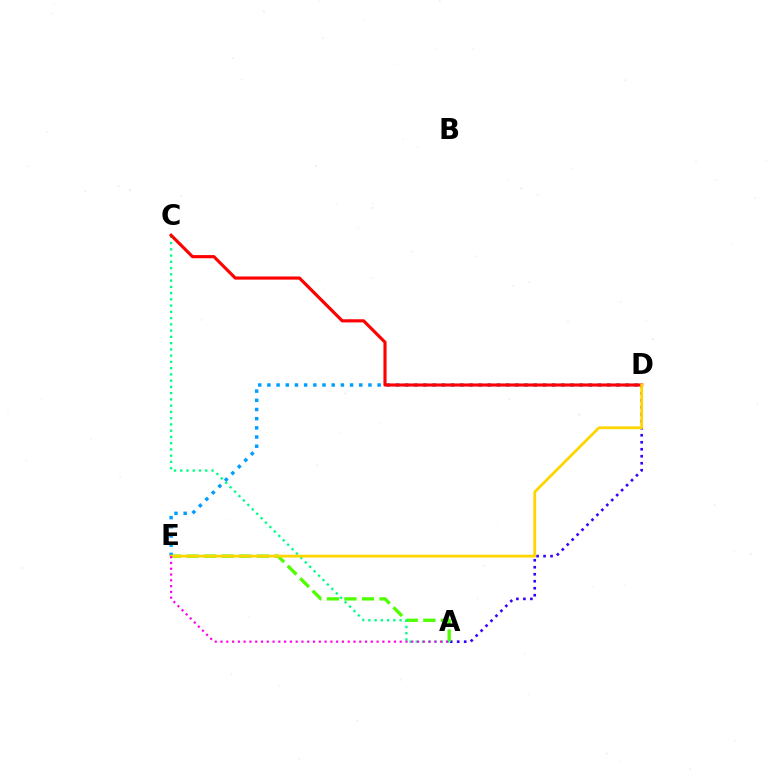{('A', 'D'): [{'color': '#3700ff', 'line_style': 'dotted', 'thickness': 1.9}], ('A', 'E'): [{'color': '#4fff00', 'line_style': 'dashed', 'thickness': 2.38}, {'color': '#ff00ed', 'line_style': 'dotted', 'thickness': 1.57}], ('A', 'C'): [{'color': '#00ff86', 'line_style': 'dotted', 'thickness': 1.7}], ('D', 'E'): [{'color': '#009eff', 'line_style': 'dotted', 'thickness': 2.5}, {'color': '#ffd500', 'line_style': 'solid', 'thickness': 2.0}], ('C', 'D'): [{'color': '#ff0000', 'line_style': 'solid', 'thickness': 2.26}]}